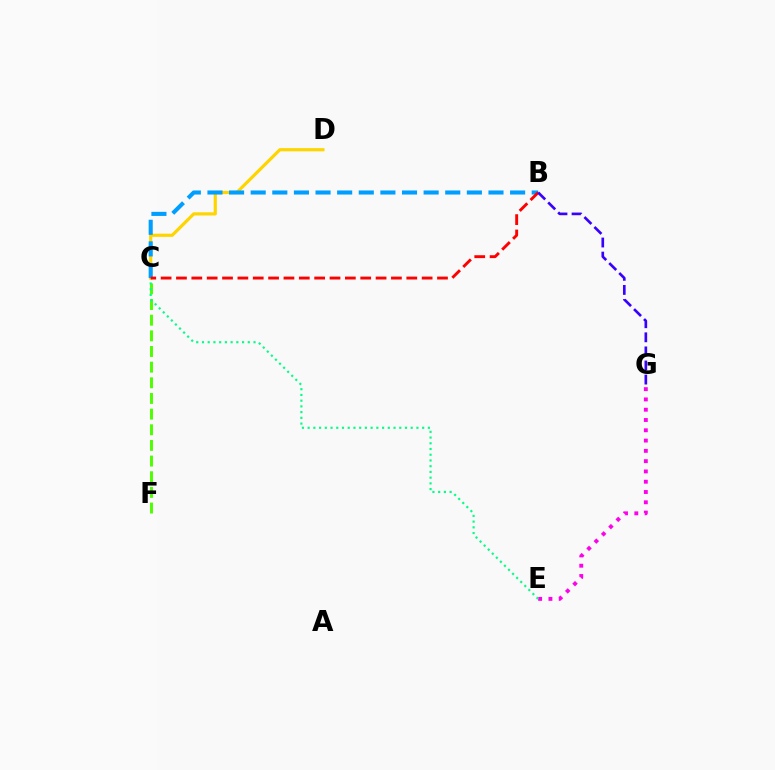{('C', 'F'): [{'color': '#4fff00', 'line_style': 'dashed', 'thickness': 2.13}], ('E', 'G'): [{'color': '#ff00ed', 'line_style': 'dotted', 'thickness': 2.79}], ('C', 'E'): [{'color': '#00ff86', 'line_style': 'dotted', 'thickness': 1.56}], ('C', 'D'): [{'color': '#ffd500', 'line_style': 'solid', 'thickness': 2.29}], ('B', 'C'): [{'color': '#009eff', 'line_style': 'dashed', 'thickness': 2.94}, {'color': '#ff0000', 'line_style': 'dashed', 'thickness': 2.09}], ('B', 'G'): [{'color': '#3700ff', 'line_style': 'dashed', 'thickness': 1.91}]}